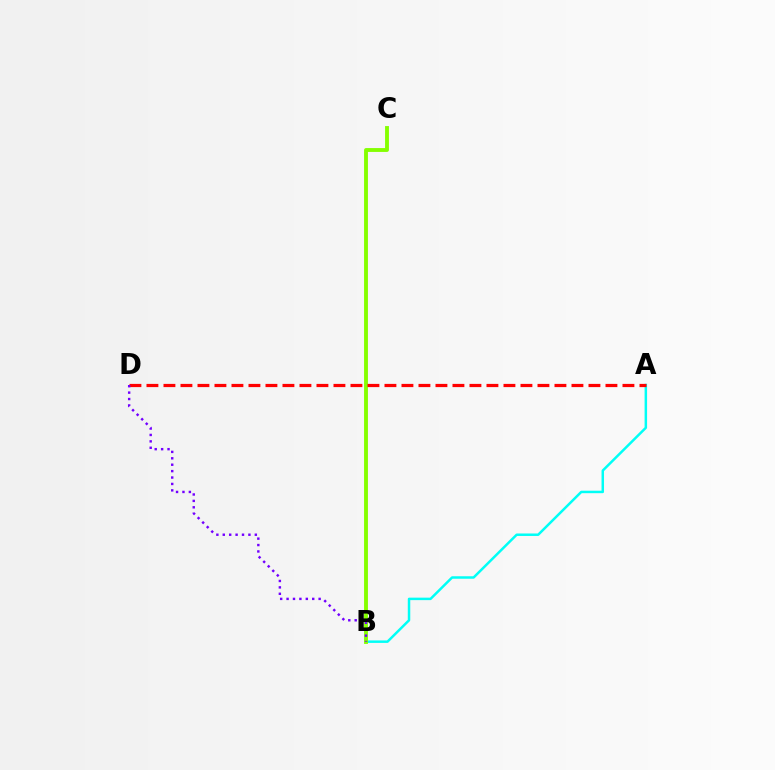{('A', 'B'): [{'color': '#00fff6', 'line_style': 'solid', 'thickness': 1.79}], ('B', 'C'): [{'color': '#84ff00', 'line_style': 'solid', 'thickness': 2.79}], ('A', 'D'): [{'color': '#ff0000', 'line_style': 'dashed', 'thickness': 2.31}], ('B', 'D'): [{'color': '#7200ff', 'line_style': 'dotted', 'thickness': 1.74}]}